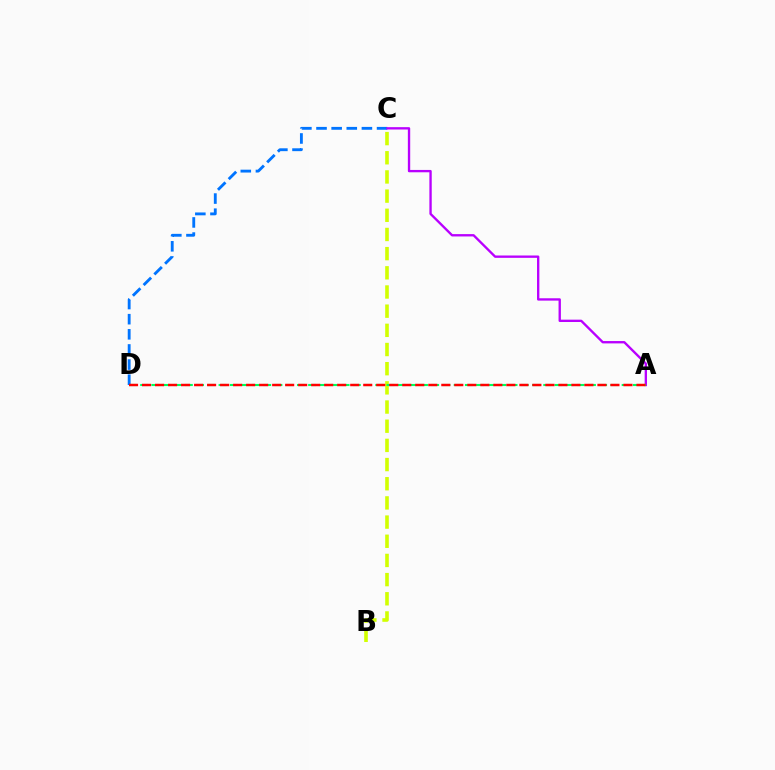{('C', 'D'): [{'color': '#0074ff', 'line_style': 'dashed', 'thickness': 2.06}], ('A', 'C'): [{'color': '#b900ff', 'line_style': 'solid', 'thickness': 1.69}], ('B', 'C'): [{'color': '#d1ff00', 'line_style': 'dashed', 'thickness': 2.6}], ('A', 'D'): [{'color': '#00ff5c', 'line_style': 'dashed', 'thickness': 1.52}, {'color': '#ff0000', 'line_style': 'dashed', 'thickness': 1.77}]}